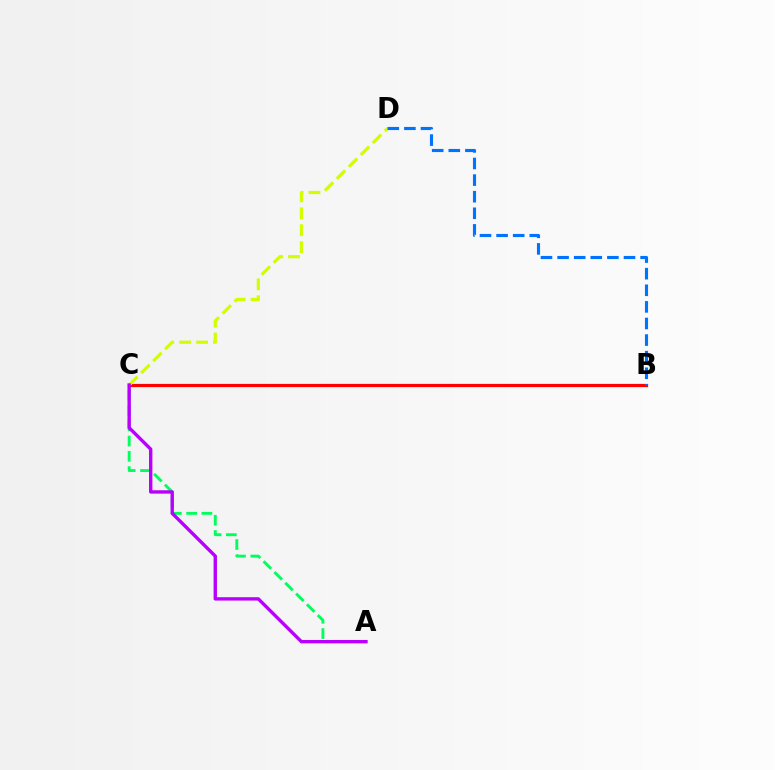{('A', 'C'): [{'color': '#00ff5c', 'line_style': 'dashed', 'thickness': 2.07}, {'color': '#b900ff', 'line_style': 'solid', 'thickness': 2.43}], ('B', 'C'): [{'color': '#ff0000', 'line_style': 'solid', 'thickness': 2.31}], ('C', 'D'): [{'color': '#d1ff00', 'line_style': 'dashed', 'thickness': 2.3}], ('B', 'D'): [{'color': '#0074ff', 'line_style': 'dashed', 'thickness': 2.26}]}